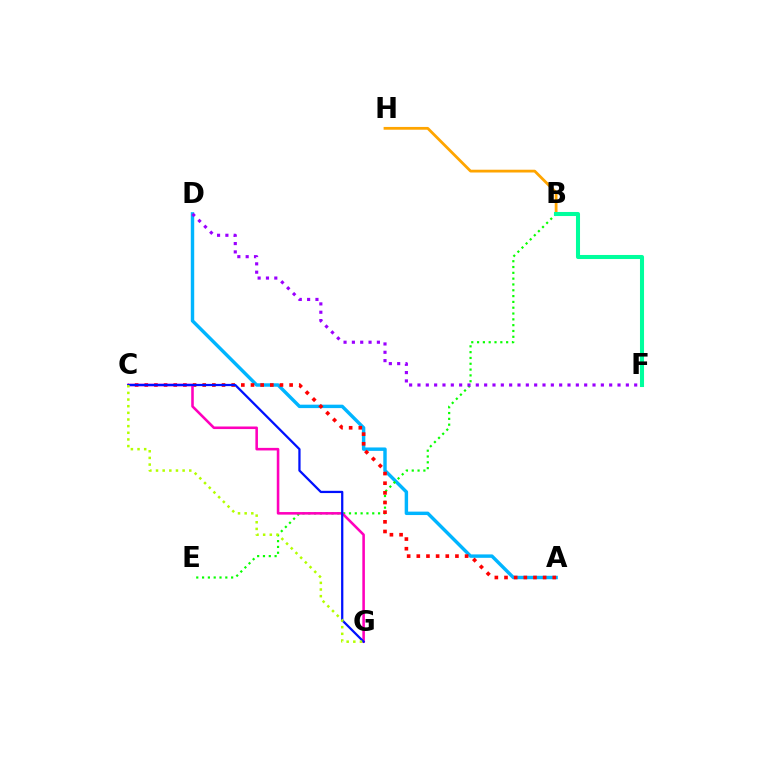{('A', 'D'): [{'color': '#00b5ff', 'line_style': 'solid', 'thickness': 2.47}], ('B', 'E'): [{'color': '#08ff00', 'line_style': 'dotted', 'thickness': 1.58}], ('A', 'C'): [{'color': '#ff0000', 'line_style': 'dotted', 'thickness': 2.62}], ('B', 'H'): [{'color': '#ffa500', 'line_style': 'solid', 'thickness': 2.0}], ('C', 'G'): [{'color': '#ff00bd', 'line_style': 'solid', 'thickness': 1.85}, {'color': '#0010ff', 'line_style': 'solid', 'thickness': 1.63}, {'color': '#b3ff00', 'line_style': 'dotted', 'thickness': 1.81}], ('D', 'F'): [{'color': '#9b00ff', 'line_style': 'dotted', 'thickness': 2.26}], ('B', 'F'): [{'color': '#00ff9d', 'line_style': 'solid', 'thickness': 2.92}]}